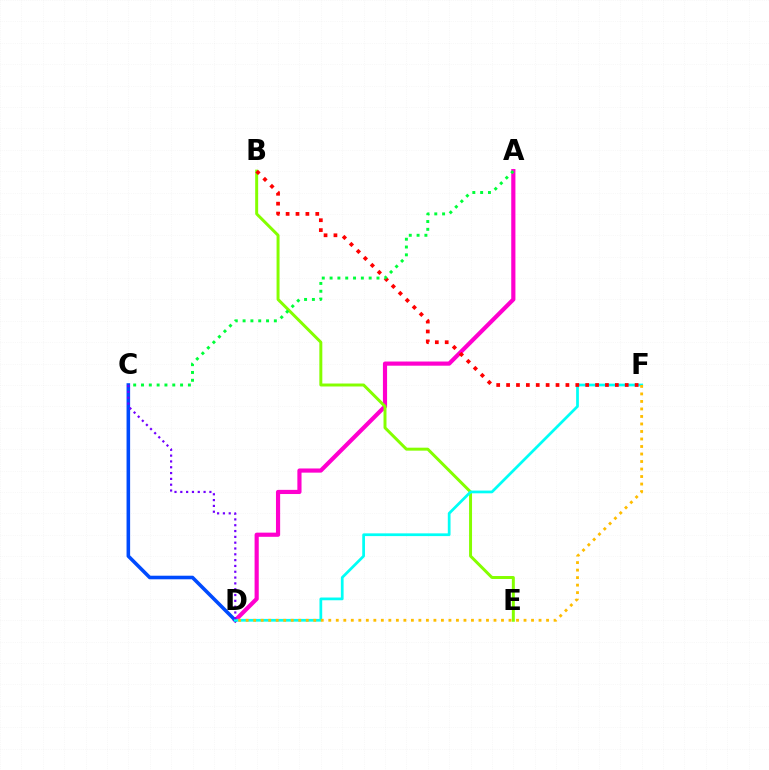{('A', 'D'): [{'color': '#ff00cf', 'line_style': 'solid', 'thickness': 3.0}], ('B', 'E'): [{'color': '#84ff00', 'line_style': 'solid', 'thickness': 2.14}], ('C', 'D'): [{'color': '#004bff', 'line_style': 'solid', 'thickness': 2.57}, {'color': '#7200ff', 'line_style': 'dotted', 'thickness': 1.58}], ('D', 'F'): [{'color': '#00fff6', 'line_style': 'solid', 'thickness': 1.97}, {'color': '#ffbd00', 'line_style': 'dotted', 'thickness': 2.04}], ('B', 'F'): [{'color': '#ff0000', 'line_style': 'dotted', 'thickness': 2.69}], ('A', 'C'): [{'color': '#00ff39', 'line_style': 'dotted', 'thickness': 2.12}]}